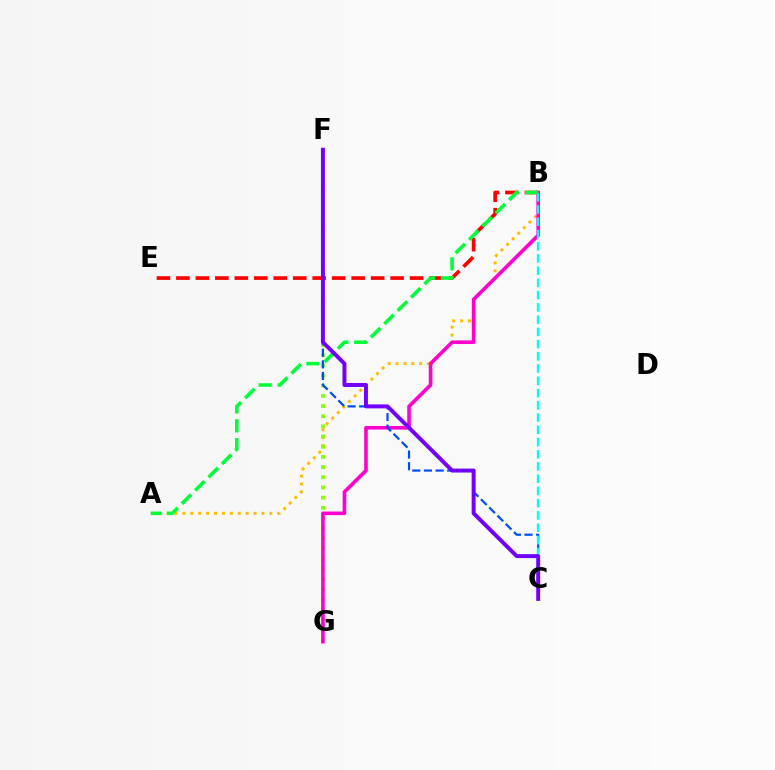{('A', 'B'): [{'color': '#ffbd00', 'line_style': 'dotted', 'thickness': 2.14}, {'color': '#00ff39', 'line_style': 'dashed', 'thickness': 2.56}], ('F', 'G'): [{'color': '#84ff00', 'line_style': 'dotted', 'thickness': 2.76}], ('B', 'G'): [{'color': '#ff00cf', 'line_style': 'solid', 'thickness': 2.6}], ('C', 'F'): [{'color': '#004bff', 'line_style': 'dashed', 'thickness': 1.58}, {'color': '#7200ff', 'line_style': 'solid', 'thickness': 2.84}], ('B', 'E'): [{'color': '#ff0000', 'line_style': 'dashed', 'thickness': 2.65}], ('B', 'C'): [{'color': '#00fff6', 'line_style': 'dashed', 'thickness': 1.66}]}